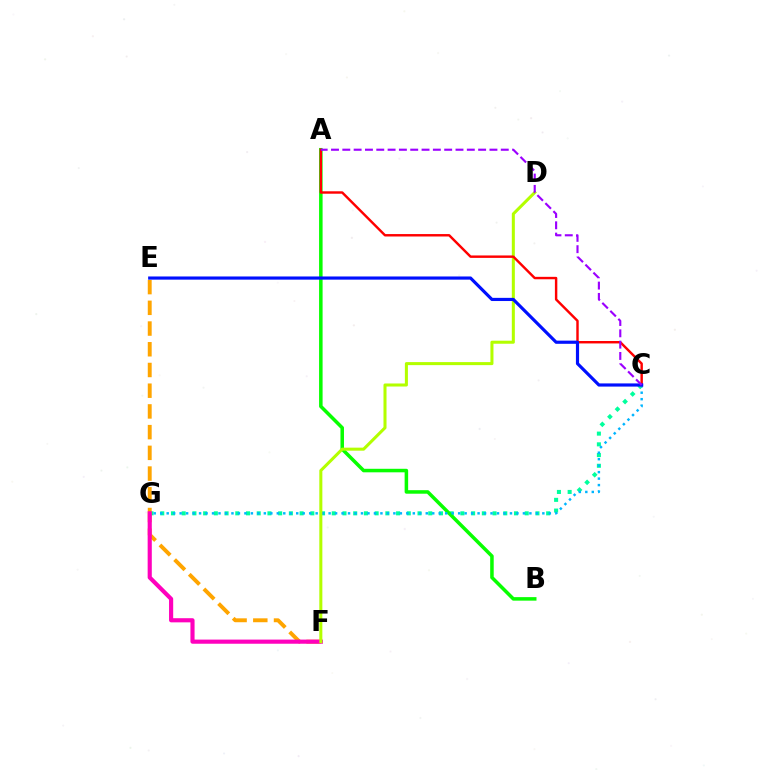{('C', 'G'): [{'color': '#00ff9d', 'line_style': 'dotted', 'thickness': 2.91}, {'color': '#00b5ff', 'line_style': 'dotted', 'thickness': 1.76}], ('E', 'F'): [{'color': '#ffa500', 'line_style': 'dashed', 'thickness': 2.81}], ('A', 'B'): [{'color': '#08ff00', 'line_style': 'solid', 'thickness': 2.54}], ('F', 'G'): [{'color': '#ff00bd', 'line_style': 'solid', 'thickness': 2.98}], ('D', 'F'): [{'color': '#b3ff00', 'line_style': 'solid', 'thickness': 2.19}], ('A', 'C'): [{'color': '#ff0000', 'line_style': 'solid', 'thickness': 1.75}, {'color': '#9b00ff', 'line_style': 'dashed', 'thickness': 1.54}], ('C', 'E'): [{'color': '#0010ff', 'line_style': 'solid', 'thickness': 2.28}]}